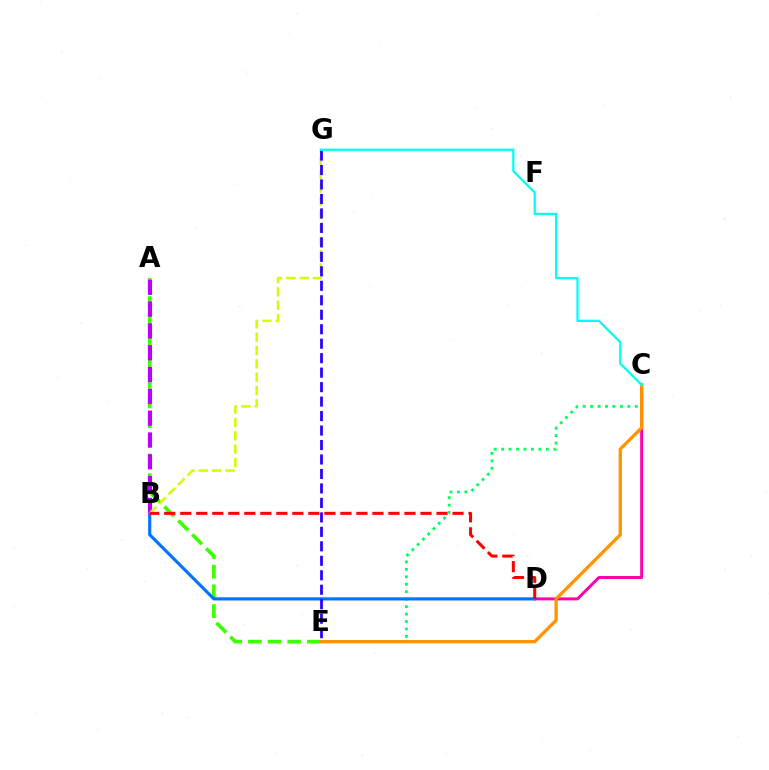{('C', 'E'): [{'color': '#00ff5c', 'line_style': 'dotted', 'thickness': 2.02}, {'color': '#ff9400', 'line_style': 'solid', 'thickness': 2.38}], ('A', 'E'): [{'color': '#3dff00', 'line_style': 'dashed', 'thickness': 2.67}], ('C', 'D'): [{'color': '#ff00ac', 'line_style': 'solid', 'thickness': 2.13}], ('B', 'D'): [{'color': '#0074ff', 'line_style': 'solid', 'thickness': 2.28}, {'color': '#ff0000', 'line_style': 'dashed', 'thickness': 2.18}], ('A', 'B'): [{'color': '#b900ff', 'line_style': 'dashed', 'thickness': 2.96}], ('B', 'G'): [{'color': '#d1ff00', 'line_style': 'dashed', 'thickness': 1.81}], ('E', 'G'): [{'color': '#2500ff', 'line_style': 'dashed', 'thickness': 1.97}], ('C', 'G'): [{'color': '#00fff6', 'line_style': 'solid', 'thickness': 1.64}]}